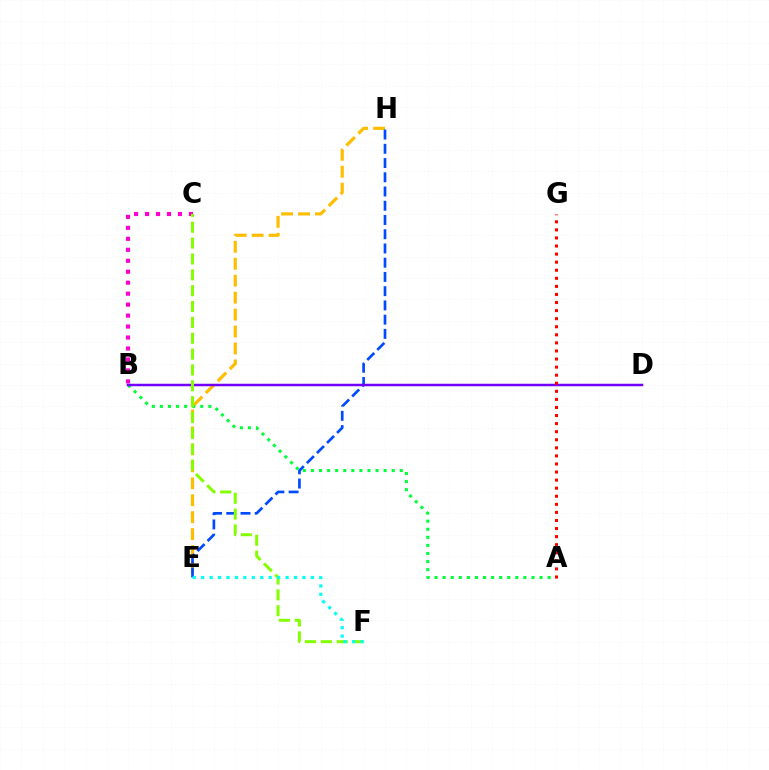{('B', 'C'): [{'color': '#ff00cf', 'line_style': 'dotted', 'thickness': 2.98}], ('E', 'H'): [{'color': '#ffbd00', 'line_style': 'dashed', 'thickness': 2.3}, {'color': '#004bff', 'line_style': 'dashed', 'thickness': 1.93}], ('A', 'B'): [{'color': '#00ff39', 'line_style': 'dotted', 'thickness': 2.19}], ('B', 'D'): [{'color': '#7200ff', 'line_style': 'solid', 'thickness': 1.8}], ('C', 'F'): [{'color': '#84ff00', 'line_style': 'dashed', 'thickness': 2.15}], ('E', 'F'): [{'color': '#00fff6', 'line_style': 'dotted', 'thickness': 2.29}], ('A', 'G'): [{'color': '#ff0000', 'line_style': 'dotted', 'thickness': 2.19}]}